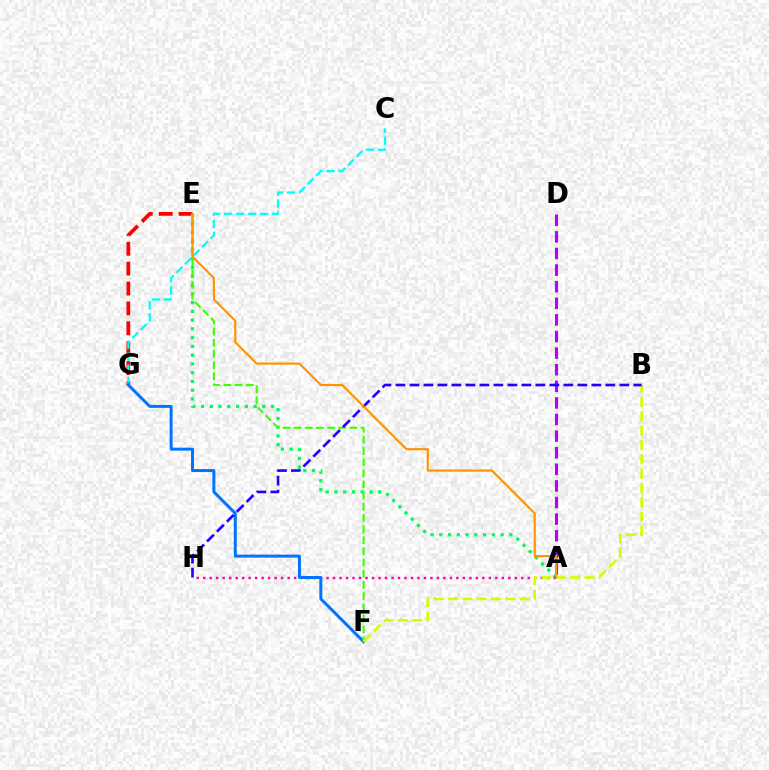{('E', 'G'): [{'color': '#ff0000', 'line_style': 'dashed', 'thickness': 2.7}], ('A', 'E'): [{'color': '#00ff5c', 'line_style': 'dotted', 'thickness': 2.38}, {'color': '#ff9400', 'line_style': 'solid', 'thickness': 1.55}], ('C', 'G'): [{'color': '#00fff6', 'line_style': 'dashed', 'thickness': 1.64}], ('A', 'H'): [{'color': '#ff00ac', 'line_style': 'dotted', 'thickness': 1.76}], ('F', 'G'): [{'color': '#0074ff', 'line_style': 'solid', 'thickness': 2.15}], ('E', 'F'): [{'color': '#3dff00', 'line_style': 'dashed', 'thickness': 1.52}], ('B', 'F'): [{'color': '#d1ff00', 'line_style': 'dashed', 'thickness': 1.95}], ('A', 'D'): [{'color': '#b900ff', 'line_style': 'dashed', 'thickness': 2.26}], ('B', 'H'): [{'color': '#2500ff', 'line_style': 'dashed', 'thickness': 1.9}]}